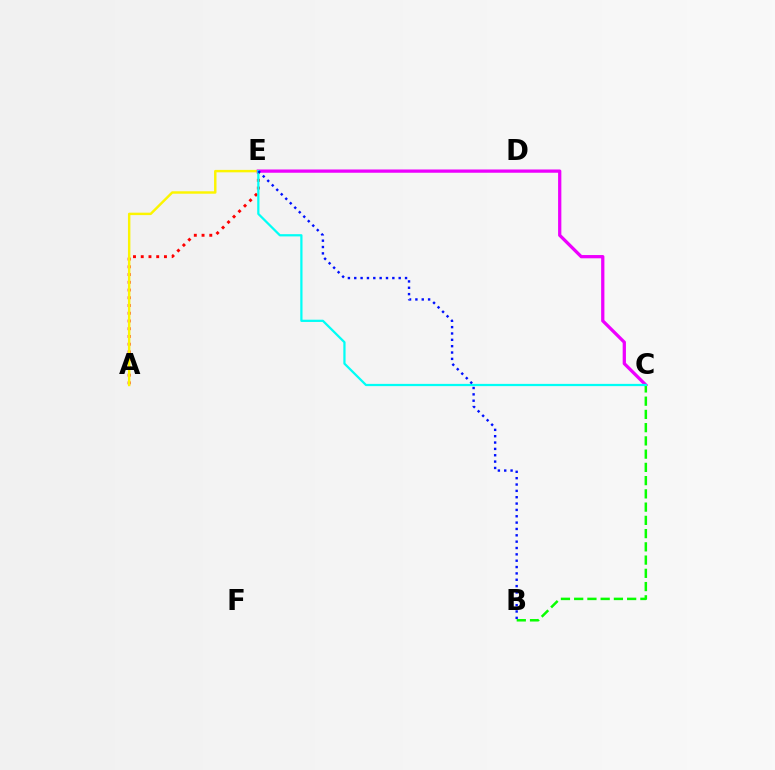{('A', 'E'): [{'color': '#ff0000', 'line_style': 'dotted', 'thickness': 2.1}, {'color': '#fcf500', 'line_style': 'solid', 'thickness': 1.75}], ('C', 'E'): [{'color': '#ee00ff', 'line_style': 'solid', 'thickness': 2.35}, {'color': '#00fff6', 'line_style': 'solid', 'thickness': 1.62}], ('B', 'C'): [{'color': '#08ff00', 'line_style': 'dashed', 'thickness': 1.8}], ('B', 'E'): [{'color': '#0010ff', 'line_style': 'dotted', 'thickness': 1.73}]}